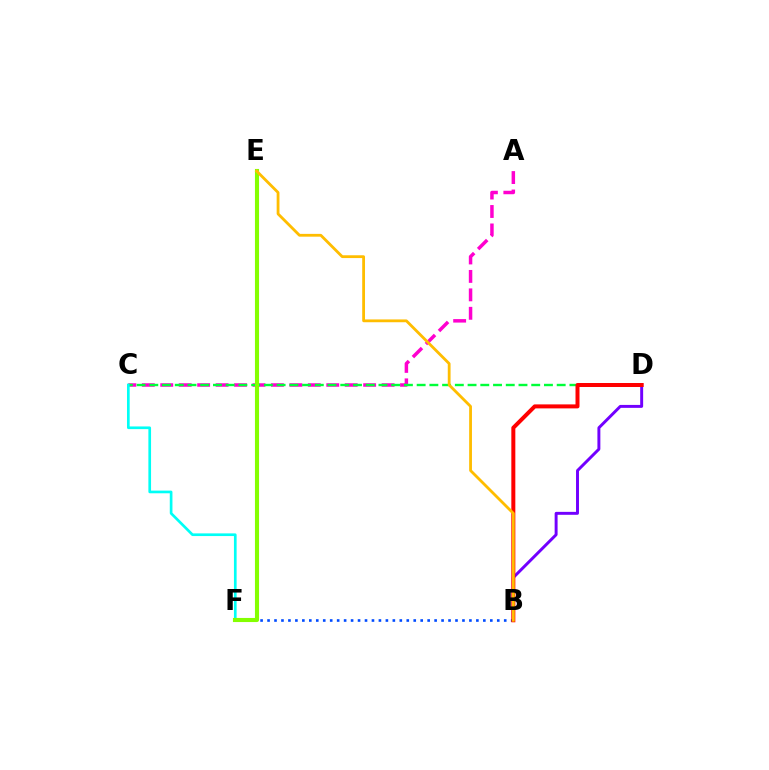{('A', 'C'): [{'color': '#ff00cf', 'line_style': 'dashed', 'thickness': 2.51}], ('B', 'D'): [{'color': '#7200ff', 'line_style': 'solid', 'thickness': 2.12}, {'color': '#ff0000', 'line_style': 'solid', 'thickness': 2.88}], ('C', 'D'): [{'color': '#00ff39', 'line_style': 'dashed', 'thickness': 1.73}], ('B', 'F'): [{'color': '#004bff', 'line_style': 'dotted', 'thickness': 1.89}], ('C', 'F'): [{'color': '#00fff6', 'line_style': 'solid', 'thickness': 1.93}], ('E', 'F'): [{'color': '#84ff00', 'line_style': 'solid', 'thickness': 2.95}], ('B', 'E'): [{'color': '#ffbd00', 'line_style': 'solid', 'thickness': 2.02}]}